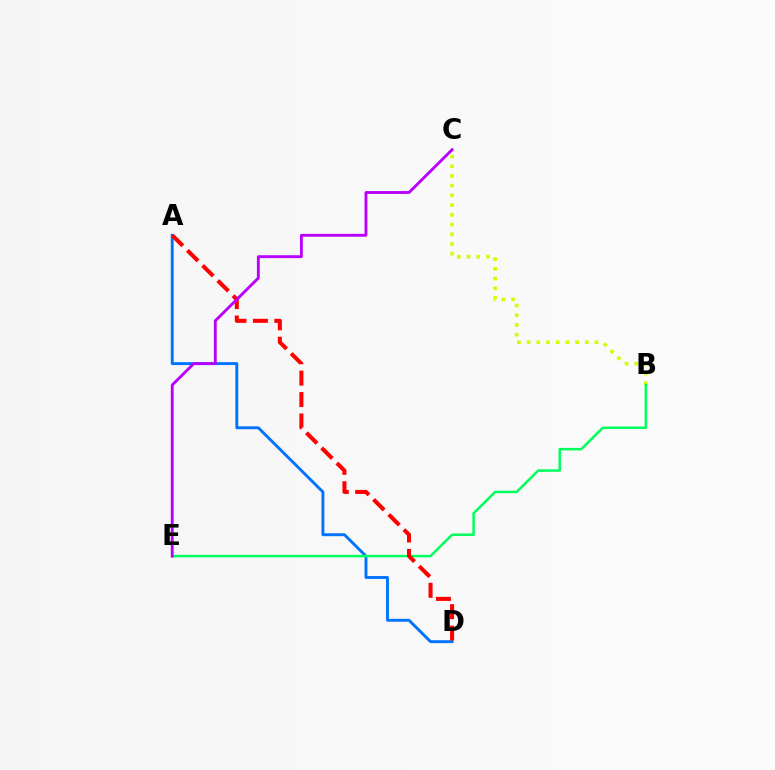{('B', 'C'): [{'color': '#d1ff00', 'line_style': 'dotted', 'thickness': 2.64}], ('A', 'D'): [{'color': '#0074ff', 'line_style': 'solid', 'thickness': 2.09}, {'color': '#ff0000', 'line_style': 'dashed', 'thickness': 2.91}], ('B', 'E'): [{'color': '#00ff5c', 'line_style': 'solid', 'thickness': 1.8}], ('C', 'E'): [{'color': '#b900ff', 'line_style': 'solid', 'thickness': 2.06}]}